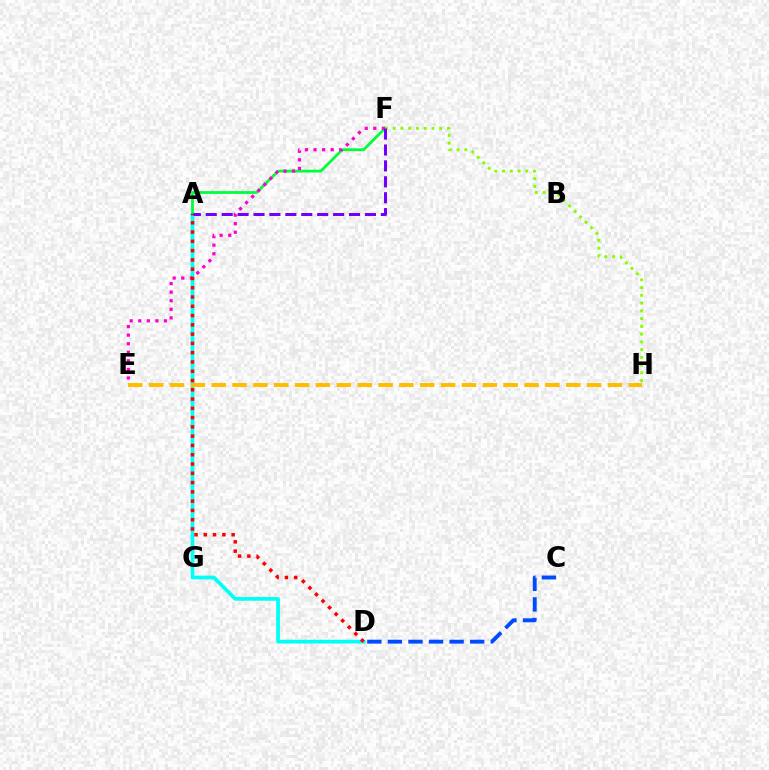{('A', 'D'): [{'color': '#00fff6', 'line_style': 'solid', 'thickness': 2.69}, {'color': '#ff0000', 'line_style': 'dotted', 'thickness': 2.52}], ('C', 'D'): [{'color': '#004bff', 'line_style': 'dashed', 'thickness': 2.79}], ('A', 'F'): [{'color': '#00ff39', 'line_style': 'solid', 'thickness': 2.01}, {'color': '#7200ff', 'line_style': 'dashed', 'thickness': 2.16}], ('E', 'F'): [{'color': '#ff00cf', 'line_style': 'dotted', 'thickness': 2.33}], ('F', 'H'): [{'color': '#84ff00', 'line_style': 'dotted', 'thickness': 2.11}], ('E', 'H'): [{'color': '#ffbd00', 'line_style': 'dashed', 'thickness': 2.83}]}